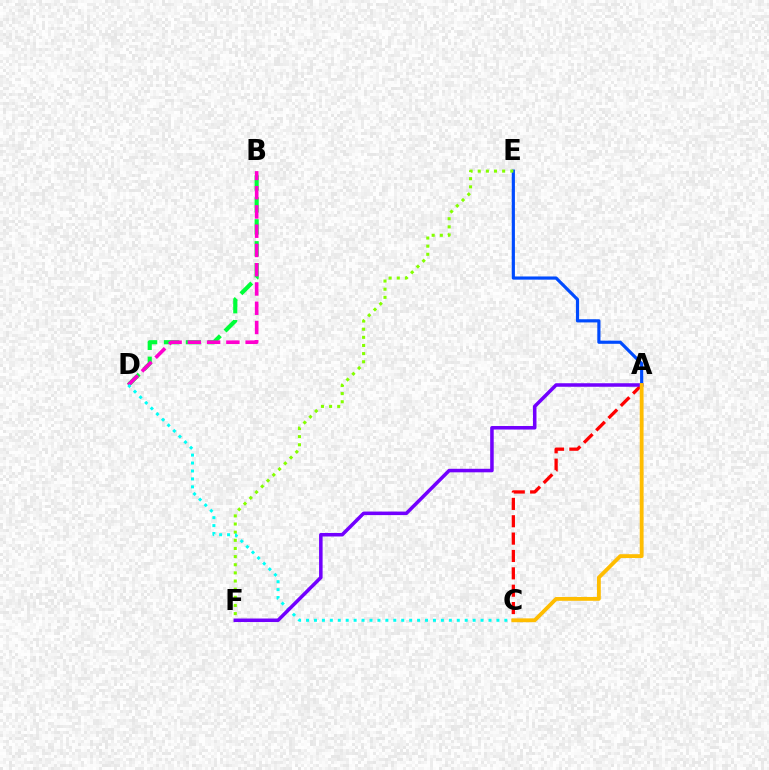{('B', 'D'): [{'color': '#00ff39', 'line_style': 'dashed', 'thickness': 2.98}, {'color': '#ff00cf', 'line_style': 'dashed', 'thickness': 2.62}], ('A', 'E'): [{'color': '#004bff', 'line_style': 'solid', 'thickness': 2.29}], ('E', 'F'): [{'color': '#84ff00', 'line_style': 'dotted', 'thickness': 2.21}], ('A', 'C'): [{'color': '#ff0000', 'line_style': 'dashed', 'thickness': 2.36}, {'color': '#ffbd00', 'line_style': 'solid', 'thickness': 2.75}], ('C', 'D'): [{'color': '#00fff6', 'line_style': 'dotted', 'thickness': 2.16}], ('A', 'F'): [{'color': '#7200ff', 'line_style': 'solid', 'thickness': 2.54}]}